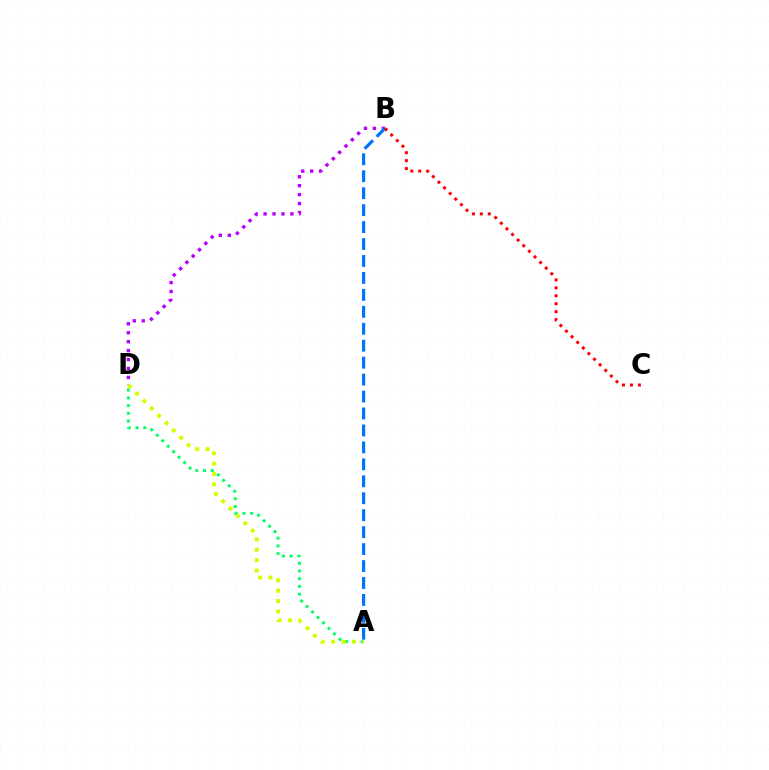{('B', 'D'): [{'color': '#b900ff', 'line_style': 'dotted', 'thickness': 2.43}], ('A', 'D'): [{'color': '#00ff5c', 'line_style': 'dotted', 'thickness': 2.1}, {'color': '#d1ff00', 'line_style': 'dotted', 'thickness': 2.82}], ('A', 'B'): [{'color': '#0074ff', 'line_style': 'dashed', 'thickness': 2.3}], ('B', 'C'): [{'color': '#ff0000', 'line_style': 'dotted', 'thickness': 2.16}]}